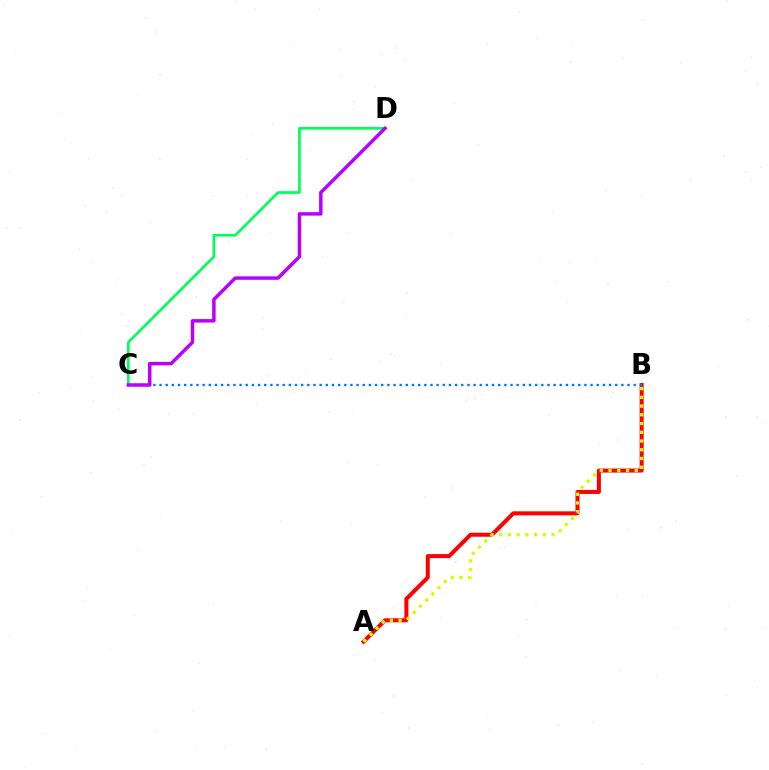{('C', 'D'): [{'color': '#00ff5c', 'line_style': 'solid', 'thickness': 1.91}, {'color': '#b900ff', 'line_style': 'solid', 'thickness': 2.5}], ('A', 'B'): [{'color': '#ff0000', 'line_style': 'solid', 'thickness': 2.89}, {'color': '#d1ff00', 'line_style': 'dotted', 'thickness': 2.37}], ('B', 'C'): [{'color': '#0074ff', 'line_style': 'dotted', 'thickness': 1.67}]}